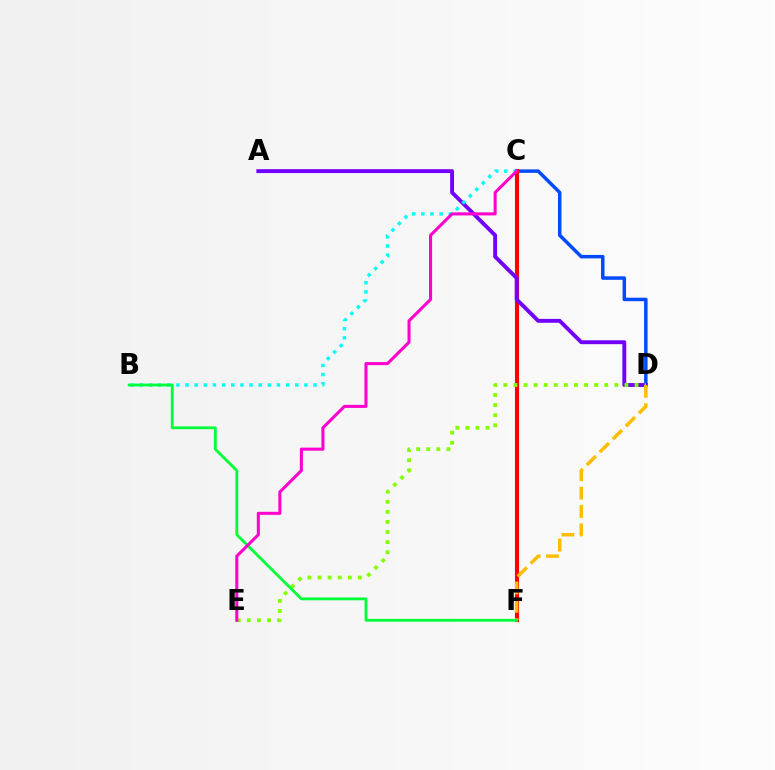{('C', 'D'): [{'color': '#004bff', 'line_style': 'solid', 'thickness': 2.51}], ('C', 'F'): [{'color': '#ff0000', 'line_style': 'solid', 'thickness': 2.95}], ('A', 'D'): [{'color': '#7200ff', 'line_style': 'solid', 'thickness': 2.8}], ('D', 'F'): [{'color': '#ffbd00', 'line_style': 'dashed', 'thickness': 2.49}], ('B', 'C'): [{'color': '#00fff6', 'line_style': 'dotted', 'thickness': 2.48}], ('D', 'E'): [{'color': '#84ff00', 'line_style': 'dotted', 'thickness': 2.74}], ('B', 'F'): [{'color': '#00ff39', 'line_style': 'solid', 'thickness': 2.03}], ('C', 'E'): [{'color': '#ff00cf', 'line_style': 'solid', 'thickness': 2.2}]}